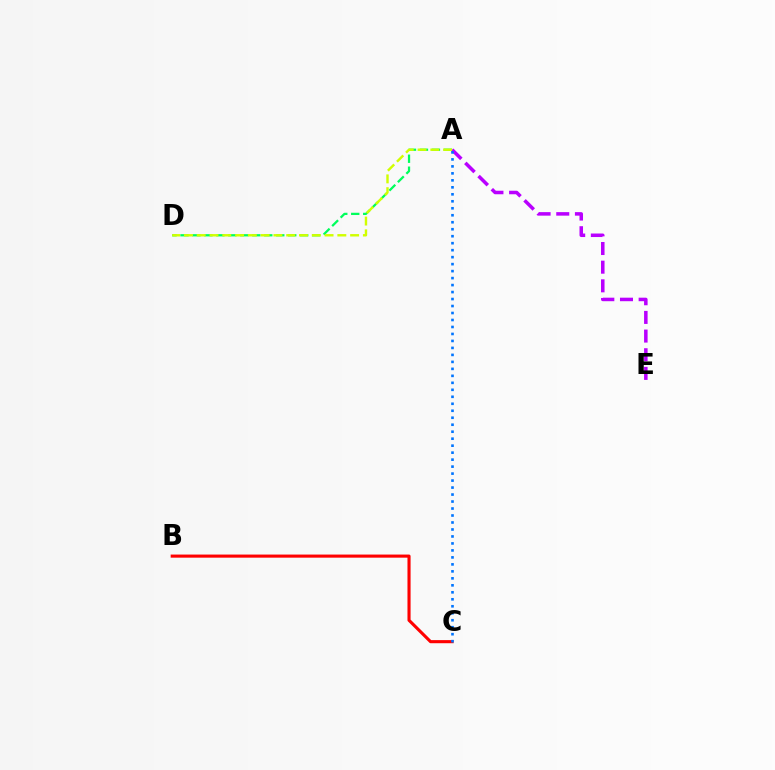{('A', 'D'): [{'color': '#00ff5c', 'line_style': 'dashed', 'thickness': 1.63}, {'color': '#d1ff00', 'line_style': 'dashed', 'thickness': 1.74}], ('B', 'C'): [{'color': '#ff0000', 'line_style': 'solid', 'thickness': 2.24}], ('A', 'E'): [{'color': '#b900ff', 'line_style': 'dashed', 'thickness': 2.53}], ('A', 'C'): [{'color': '#0074ff', 'line_style': 'dotted', 'thickness': 1.9}]}